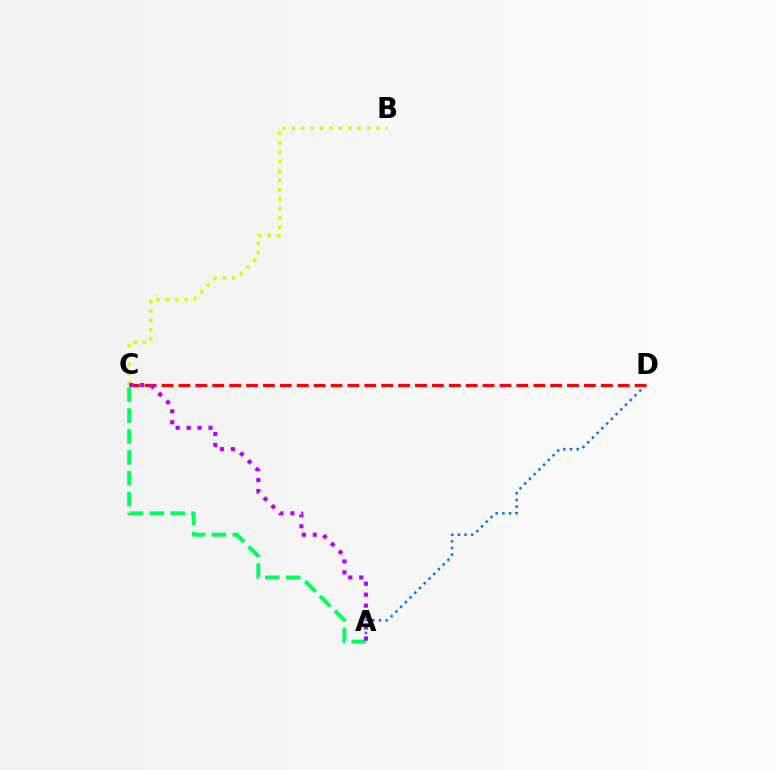{('A', 'D'): [{'color': '#0074ff', 'line_style': 'dotted', 'thickness': 1.81}], ('C', 'D'): [{'color': '#ff0000', 'line_style': 'dashed', 'thickness': 2.3}], ('B', 'C'): [{'color': '#d1ff00', 'line_style': 'dotted', 'thickness': 2.55}], ('A', 'C'): [{'color': '#00ff5c', 'line_style': 'dashed', 'thickness': 2.84}, {'color': '#b900ff', 'line_style': 'dotted', 'thickness': 2.97}]}